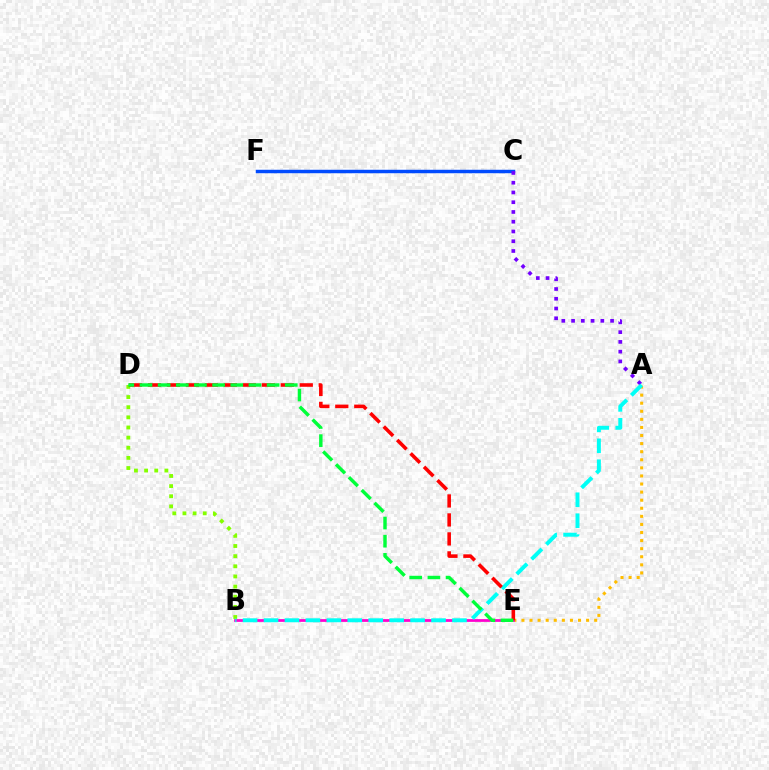{('A', 'E'): [{'color': '#ffbd00', 'line_style': 'dotted', 'thickness': 2.2}], ('B', 'D'): [{'color': '#84ff00', 'line_style': 'dotted', 'thickness': 2.76}], ('B', 'E'): [{'color': '#ff00cf', 'line_style': 'solid', 'thickness': 1.97}], ('C', 'F'): [{'color': '#004bff', 'line_style': 'solid', 'thickness': 2.49}], ('A', 'C'): [{'color': '#7200ff', 'line_style': 'dotted', 'thickness': 2.65}], ('A', 'B'): [{'color': '#00fff6', 'line_style': 'dashed', 'thickness': 2.84}], ('D', 'E'): [{'color': '#ff0000', 'line_style': 'dashed', 'thickness': 2.58}, {'color': '#00ff39', 'line_style': 'dashed', 'thickness': 2.47}]}